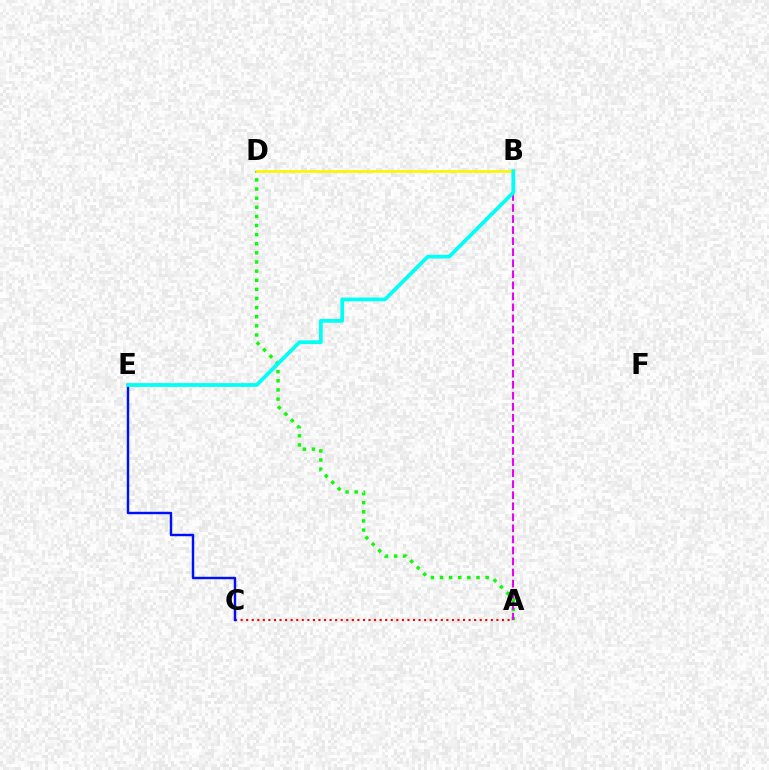{('A', 'D'): [{'color': '#08ff00', 'line_style': 'dotted', 'thickness': 2.48}], ('A', 'C'): [{'color': '#ff0000', 'line_style': 'dotted', 'thickness': 1.51}], ('C', 'E'): [{'color': '#0010ff', 'line_style': 'solid', 'thickness': 1.76}], ('A', 'B'): [{'color': '#ee00ff', 'line_style': 'dashed', 'thickness': 1.5}], ('B', 'D'): [{'color': '#fcf500', 'line_style': 'solid', 'thickness': 1.92}], ('B', 'E'): [{'color': '#00fff6', 'line_style': 'solid', 'thickness': 2.7}]}